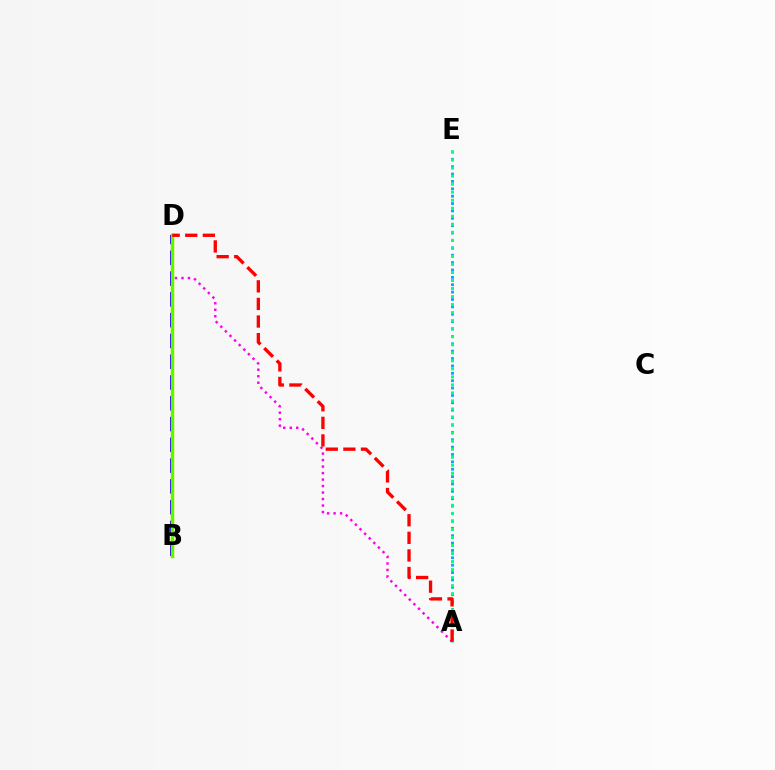{('B', 'D'): [{'color': '#ffd500', 'line_style': 'solid', 'thickness': 2.45}, {'color': '#3700ff', 'line_style': 'dashed', 'thickness': 2.82}, {'color': '#4fff00', 'line_style': 'solid', 'thickness': 2.35}], ('A', 'E'): [{'color': '#009eff', 'line_style': 'dotted', 'thickness': 2.01}, {'color': '#00ff86', 'line_style': 'dotted', 'thickness': 2.18}], ('A', 'D'): [{'color': '#ff00ed', 'line_style': 'dotted', 'thickness': 1.76}, {'color': '#ff0000', 'line_style': 'dashed', 'thickness': 2.39}]}